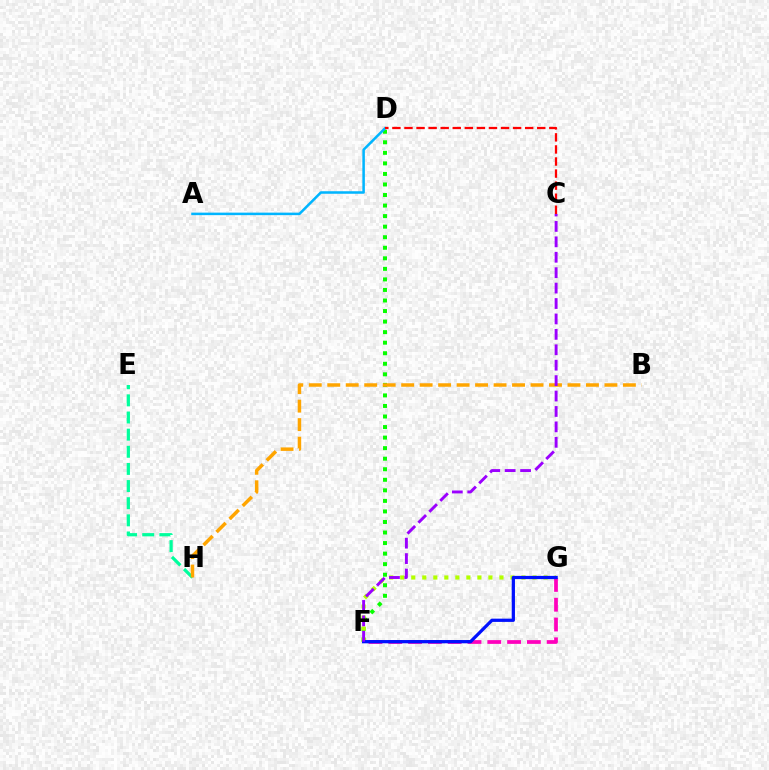{('D', 'F'): [{'color': '#08ff00', 'line_style': 'dotted', 'thickness': 2.87}], ('F', 'G'): [{'color': '#b3ff00', 'line_style': 'dotted', 'thickness': 3.0}, {'color': '#ff00bd', 'line_style': 'dashed', 'thickness': 2.69}, {'color': '#0010ff', 'line_style': 'solid', 'thickness': 2.34}], ('E', 'H'): [{'color': '#00ff9d', 'line_style': 'dashed', 'thickness': 2.33}], ('B', 'H'): [{'color': '#ffa500', 'line_style': 'dashed', 'thickness': 2.51}], ('A', 'D'): [{'color': '#00b5ff', 'line_style': 'solid', 'thickness': 1.82}], ('C', 'F'): [{'color': '#9b00ff', 'line_style': 'dashed', 'thickness': 2.09}], ('C', 'D'): [{'color': '#ff0000', 'line_style': 'dashed', 'thickness': 1.64}]}